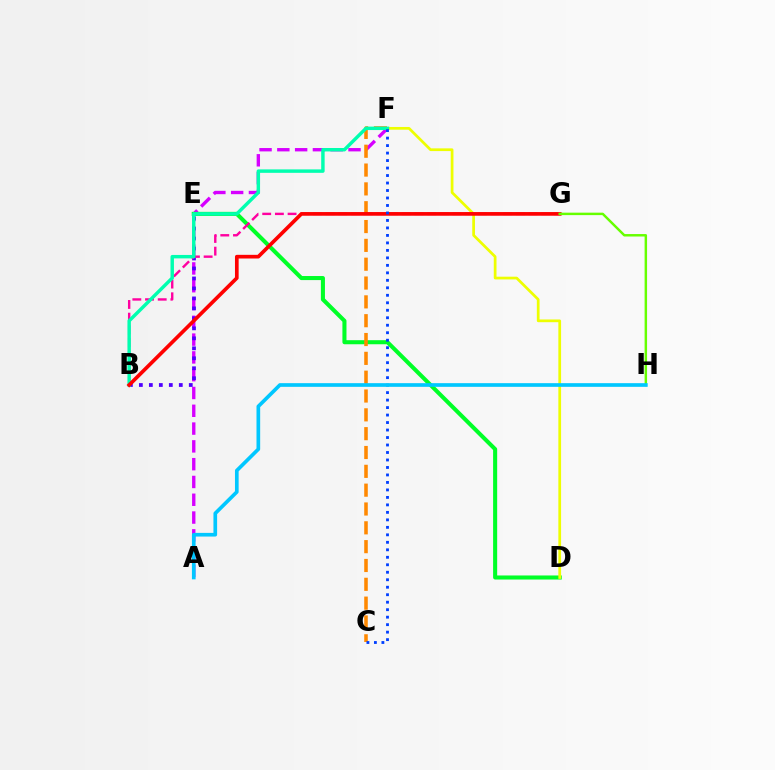{('A', 'F'): [{'color': '#d600ff', 'line_style': 'dashed', 'thickness': 2.42}], ('D', 'E'): [{'color': '#00ff27', 'line_style': 'solid', 'thickness': 2.93}], ('D', 'F'): [{'color': '#eeff00', 'line_style': 'solid', 'thickness': 1.97}], ('B', 'E'): [{'color': '#4f00ff', 'line_style': 'dotted', 'thickness': 2.71}], ('B', 'G'): [{'color': '#ff00a0', 'line_style': 'dashed', 'thickness': 1.72}, {'color': '#ff0000', 'line_style': 'solid', 'thickness': 2.64}], ('C', 'F'): [{'color': '#ff8800', 'line_style': 'dashed', 'thickness': 2.56}, {'color': '#003fff', 'line_style': 'dotted', 'thickness': 2.03}], ('B', 'F'): [{'color': '#00ffaf', 'line_style': 'solid', 'thickness': 2.48}], ('G', 'H'): [{'color': '#66ff00', 'line_style': 'solid', 'thickness': 1.77}], ('A', 'H'): [{'color': '#00c7ff', 'line_style': 'solid', 'thickness': 2.64}]}